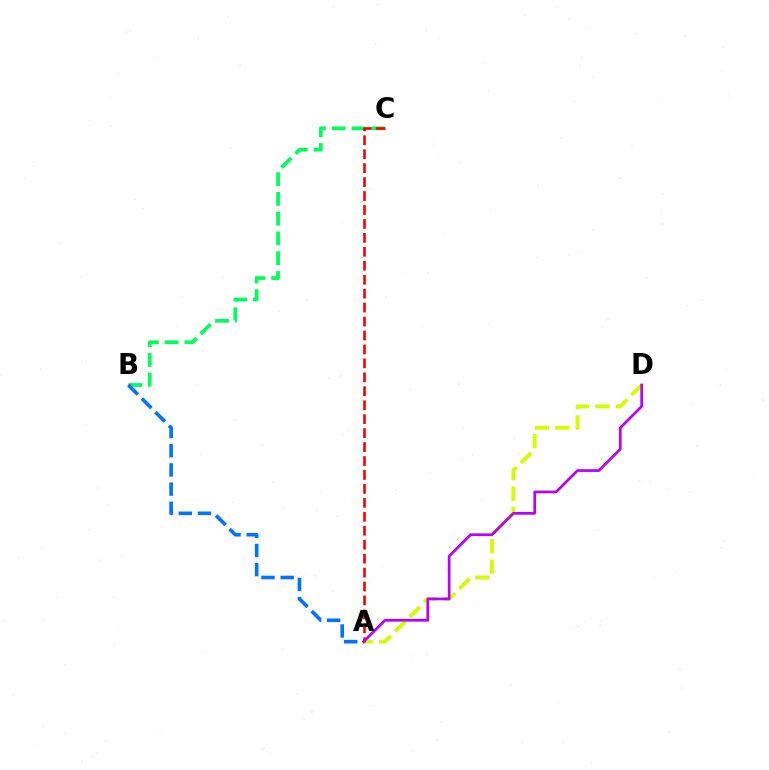{('A', 'D'): [{'color': '#d1ff00', 'line_style': 'dashed', 'thickness': 2.78}, {'color': '#b900ff', 'line_style': 'solid', 'thickness': 1.95}], ('B', 'C'): [{'color': '#00ff5c', 'line_style': 'dashed', 'thickness': 2.69}], ('A', 'B'): [{'color': '#0074ff', 'line_style': 'dashed', 'thickness': 2.61}], ('A', 'C'): [{'color': '#ff0000', 'line_style': 'dashed', 'thickness': 1.89}]}